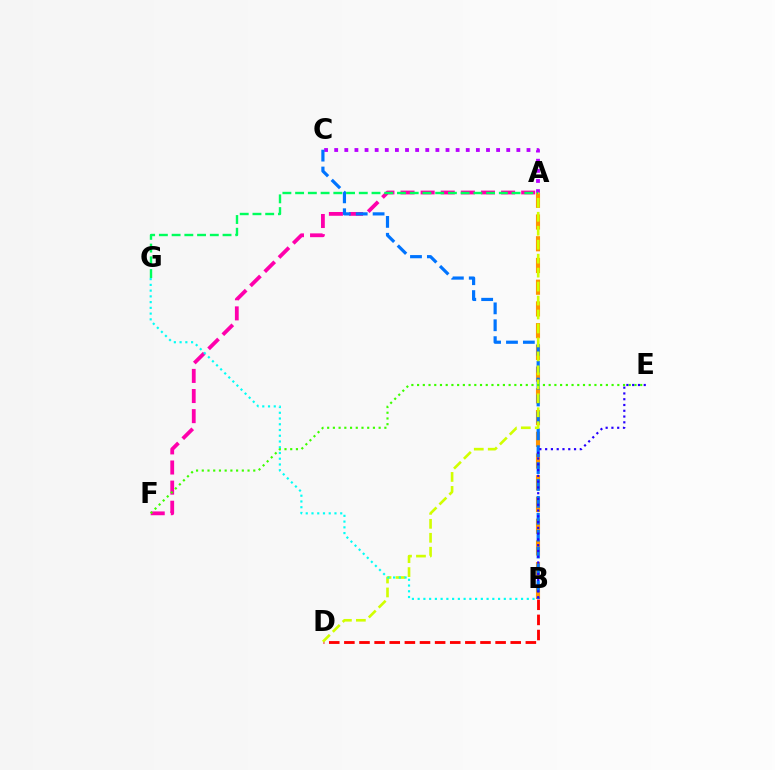{('A', 'F'): [{'color': '#ff00ac', 'line_style': 'dashed', 'thickness': 2.73}], ('A', 'C'): [{'color': '#b900ff', 'line_style': 'dotted', 'thickness': 2.75}], ('A', 'B'): [{'color': '#ff9400', 'line_style': 'dashed', 'thickness': 2.95}], ('B', 'C'): [{'color': '#0074ff', 'line_style': 'dashed', 'thickness': 2.3}], ('B', 'D'): [{'color': '#ff0000', 'line_style': 'dashed', 'thickness': 2.05}], ('A', 'D'): [{'color': '#d1ff00', 'line_style': 'dashed', 'thickness': 1.9}], ('A', 'G'): [{'color': '#00ff5c', 'line_style': 'dashed', 'thickness': 1.73}], ('B', 'G'): [{'color': '#00fff6', 'line_style': 'dotted', 'thickness': 1.56}], ('E', 'F'): [{'color': '#3dff00', 'line_style': 'dotted', 'thickness': 1.55}], ('B', 'E'): [{'color': '#2500ff', 'line_style': 'dotted', 'thickness': 1.57}]}